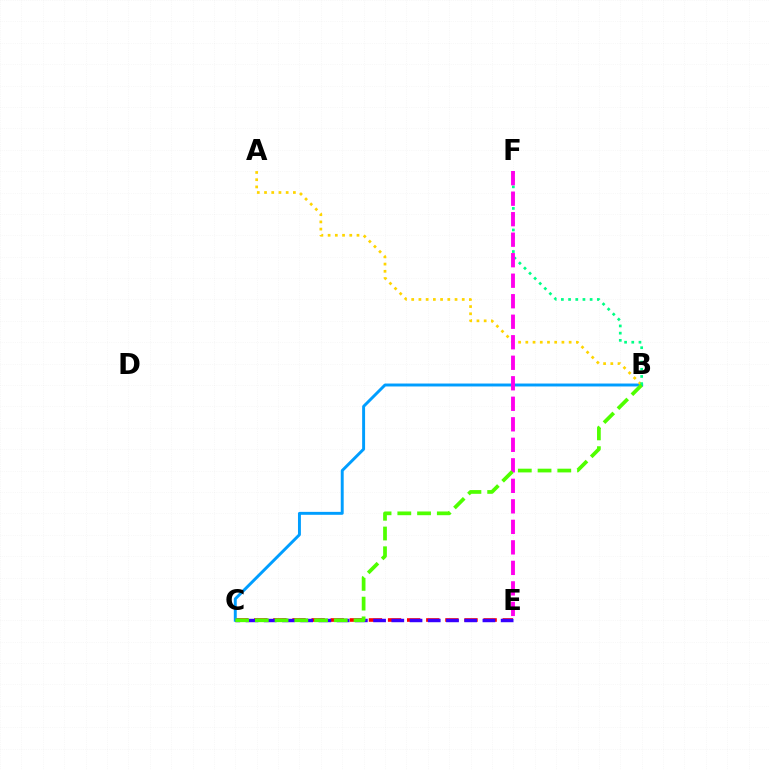{('C', 'E'): [{'color': '#ff0000', 'line_style': 'dashed', 'thickness': 2.6}, {'color': '#3700ff', 'line_style': 'dashed', 'thickness': 2.48}], ('B', 'C'): [{'color': '#009eff', 'line_style': 'solid', 'thickness': 2.11}, {'color': '#4fff00', 'line_style': 'dashed', 'thickness': 2.68}], ('A', 'B'): [{'color': '#ffd500', 'line_style': 'dotted', 'thickness': 1.96}], ('B', 'F'): [{'color': '#00ff86', 'line_style': 'dotted', 'thickness': 1.95}], ('E', 'F'): [{'color': '#ff00ed', 'line_style': 'dashed', 'thickness': 2.79}]}